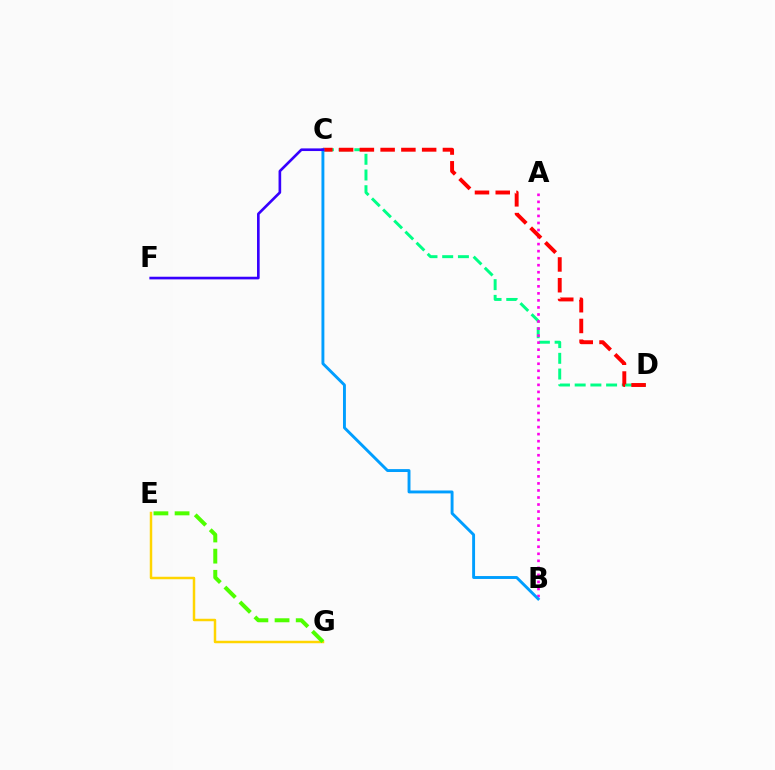{('E', 'G'): [{'color': '#ffd500', 'line_style': 'solid', 'thickness': 1.78}, {'color': '#4fff00', 'line_style': 'dashed', 'thickness': 2.87}], ('C', 'D'): [{'color': '#00ff86', 'line_style': 'dashed', 'thickness': 2.13}, {'color': '#ff0000', 'line_style': 'dashed', 'thickness': 2.82}], ('A', 'B'): [{'color': '#ff00ed', 'line_style': 'dotted', 'thickness': 1.91}], ('B', 'C'): [{'color': '#009eff', 'line_style': 'solid', 'thickness': 2.09}], ('C', 'F'): [{'color': '#3700ff', 'line_style': 'solid', 'thickness': 1.9}]}